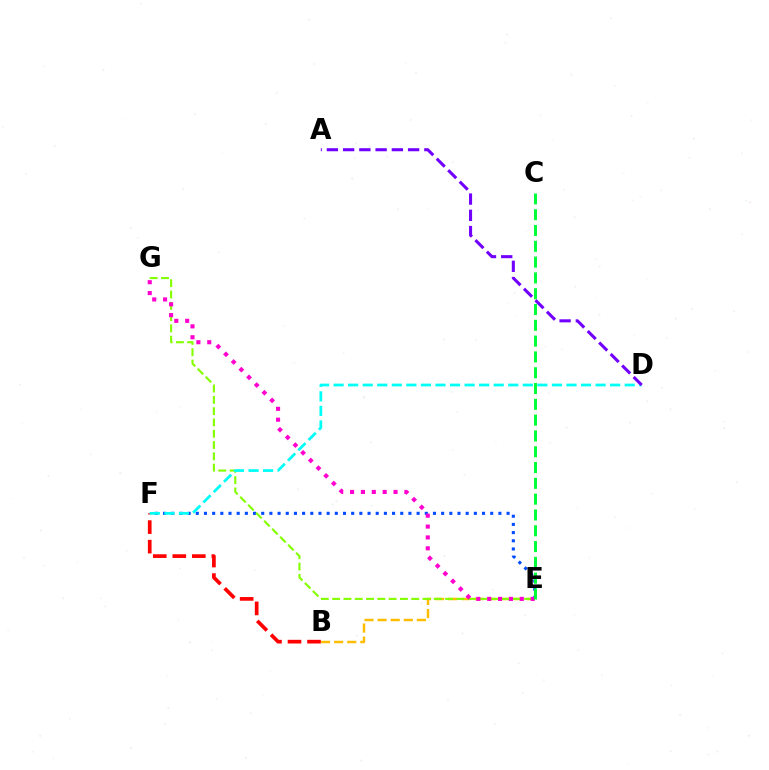{('B', 'F'): [{'color': '#ff0000', 'line_style': 'dashed', 'thickness': 2.65}], ('B', 'E'): [{'color': '#ffbd00', 'line_style': 'dashed', 'thickness': 1.78}], ('E', 'F'): [{'color': '#004bff', 'line_style': 'dotted', 'thickness': 2.22}], ('E', 'G'): [{'color': '#84ff00', 'line_style': 'dashed', 'thickness': 1.53}, {'color': '#ff00cf', 'line_style': 'dotted', 'thickness': 2.95}], ('D', 'F'): [{'color': '#00fff6', 'line_style': 'dashed', 'thickness': 1.98}], ('C', 'E'): [{'color': '#00ff39', 'line_style': 'dashed', 'thickness': 2.15}], ('A', 'D'): [{'color': '#7200ff', 'line_style': 'dashed', 'thickness': 2.21}]}